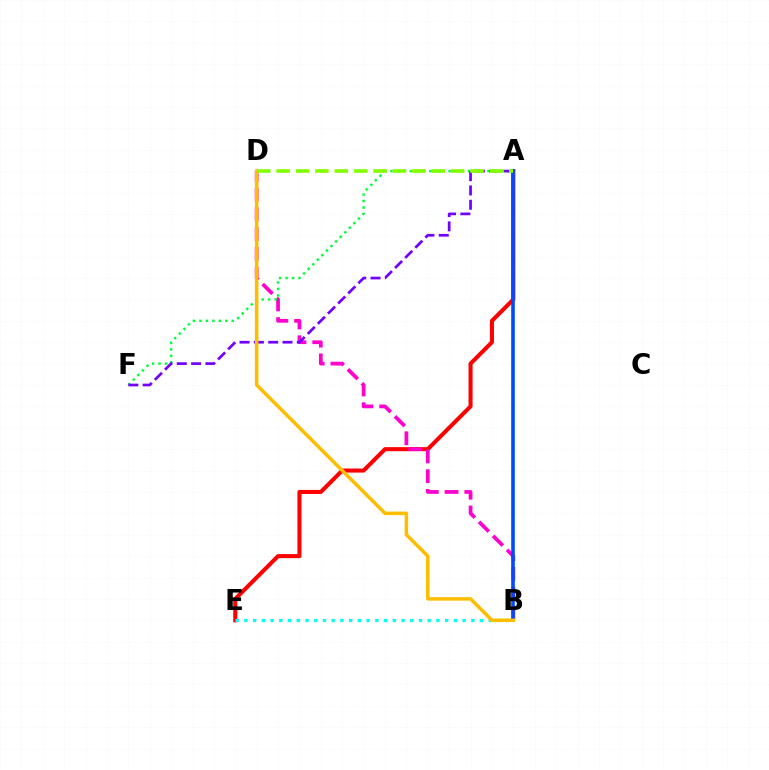{('A', 'E'): [{'color': '#ff0000', 'line_style': 'solid', 'thickness': 2.93}], ('B', 'D'): [{'color': '#ff00cf', 'line_style': 'dashed', 'thickness': 2.69}, {'color': '#ffbd00', 'line_style': 'solid', 'thickness': 2.53}], ('B', 'E'): [{'color': '#00fff6', 'line_style': 'dotted', 'thickness': 2.37}], ('A', 'F'): [{'color': '#00ff39', 'line_style': 'dotted', 'thickness': 1.76}, {'color': '#7200ff', 'line_style': 'dashed', 'thickness': 1.95}], ('A', 'B'): [{'color': '#004bff', 'line_style': 'solid', 'thickness': 2.61}], ('A', 'D'): [{'color': '#84ff00', 'line_style': 'dashed', 'thickness': 2.63}]}